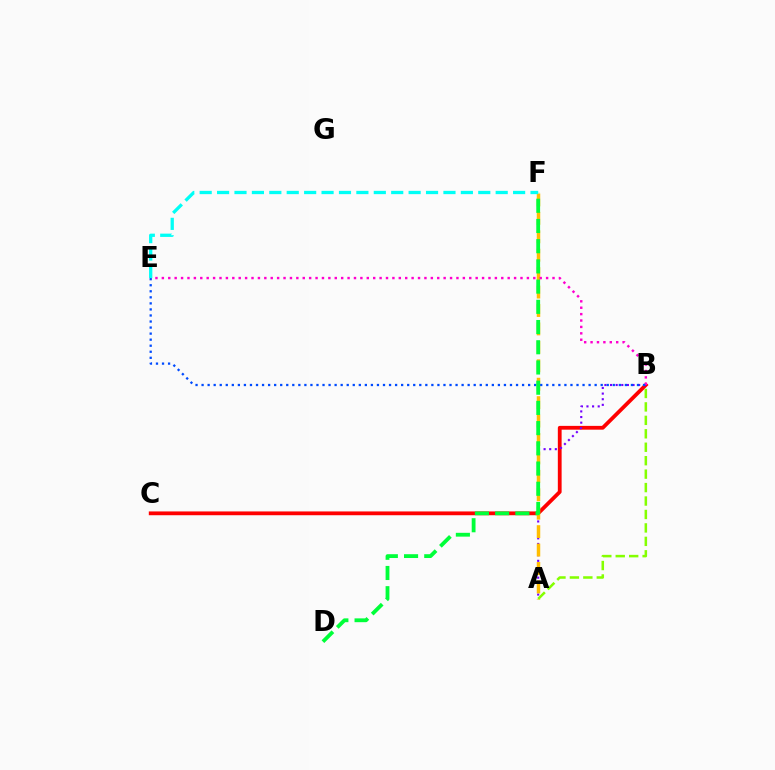{('B', 'C'): [{'color': '#ff0000', 'line_style': 'solid', 'thickness': 2.73}], ('A', 'B'): [{'color': '#7200ff', 'line_style': 'dotted', 'thickness': 1.53}, {'color': '#84ff00', 'line_style': 'dashed', 'thickness': 1.83}], ('A', 'F'): [{'color': '#ffbd00', 'line_style': 'dashed', 'thickness': 2.5}], ('B', 'E'): [{'color': '#ff00cf', 'line_style': 'dotted', 'thickness': 1.74}, {'color': '#004bff', 'line_style': 'dotted', 'thickness': 1.64}], ('D', 'F'): [{'color': '#00ff39', 'line_style': 'dashed', 'thickness': 2.75}], ('E', 'F'): [{'color': '#00fff6', 'line_style': 'dashed', 'thickness': 2.37}]}